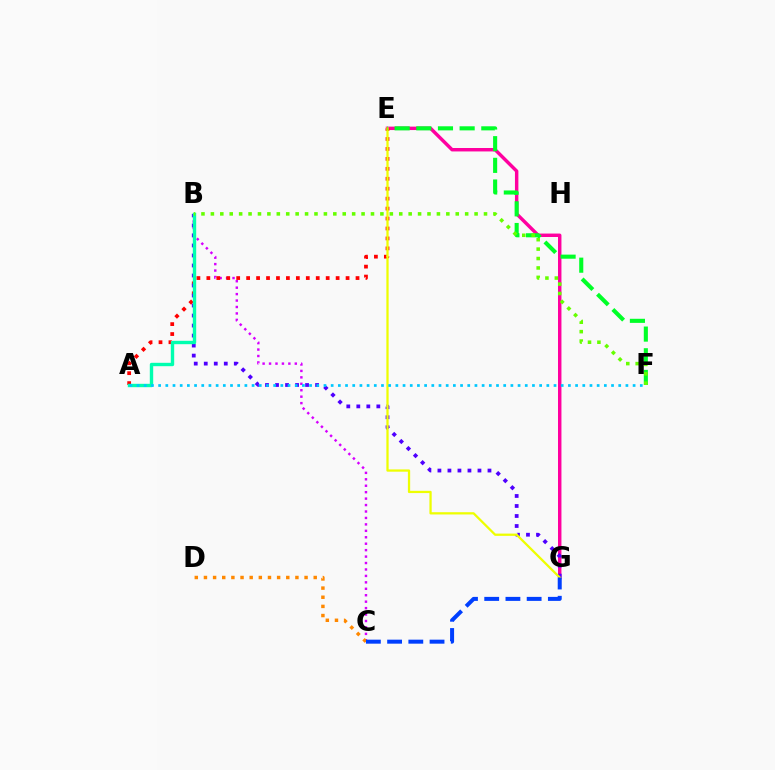{('E', 'G'): [{'color': '#ff00a0', 'line_style': 'solid', 'thickness': 2.47}, {'color': '#eeff00', 'line_style': 'solid', 'thickness': 1.63}], ('B', 'C'): [{'color': '#d600ff', 'line_style': 'dotted', 'thickness': 1.75}], ('C', 'D'): [{'color': '#ff8800', 'line_style': 'dotted', 'thickness': 2.49}], ('A', 'E'): [{'color': '#ff0000', 'line_style': 'dotted', 'thickness': 2.7}], ('B', 'G'): [{'color': '#4f00ff', 'line_style': 'dotted', 'thickness': 2.72}], ('A', 'B'): [{'color': '#00ffaf', 'line_style': 'solid', 'thickness': 2.44}], ('C', 'G'): [{'color': '#003fff', 'line_style': 'dashed', 'thickness': 2.88}], ('E', 'F'): [{'color': '#00ff27', 'line_style': 'dashed', 'thickness': 2.94}], ('A', 'F'): [{'color': '#00c7ff', 'line_style': 'dotted', 'thickness': 1.95}], ('B', 'F'): [{'color': '#66ff00', 'line_style': 'dotted', 'thickness': 2.56}]}